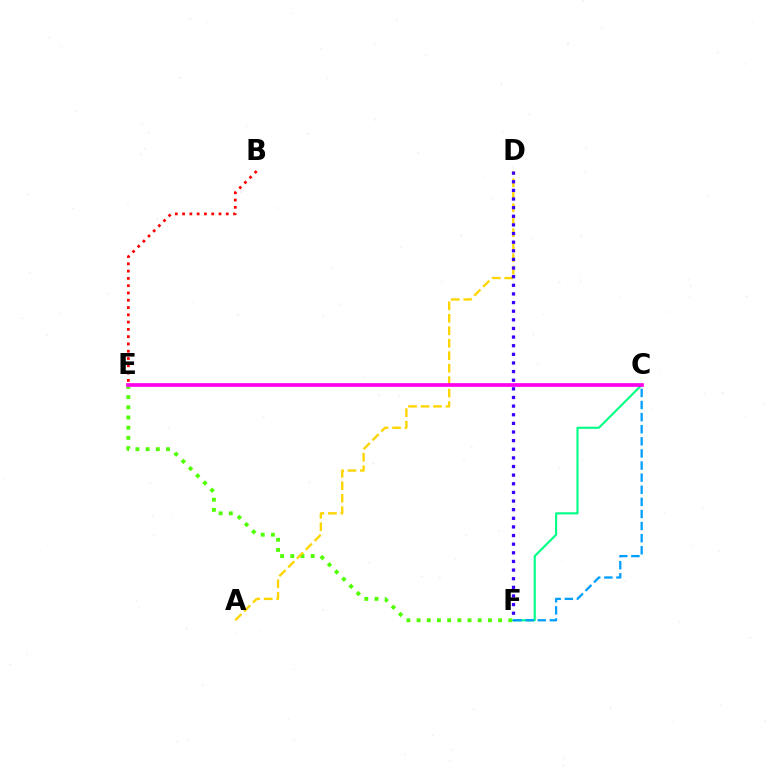{('E', 'F'): [{'color': '#4fff00', 'line_style': 'dotted', 'thickness': 2.77}], ('A', 'D'): [{'color': '#ffd500', 'line_style': 'dashed', 'thickness': 1.69}], ('C', 'F'): [{'color': '#00ff86', 'line_style': 'solid', 'thickness': 1.54}, {'color': '#009eff', 'line_style': 'dashed', 'thickness': 1.64}], ('B', 'E'): [{'color': '#ff0000', 'line_style': 'dotted', 'thickness': 1.98}], ('C', 'E'): [{'color': '#ff00ed', 'line_style': 'solid', 'thickness': 2.67}], ('D', 'F'): [{'color': '#3700ff', 'line_style': 'dotted', 'thickness': 2.34}]}